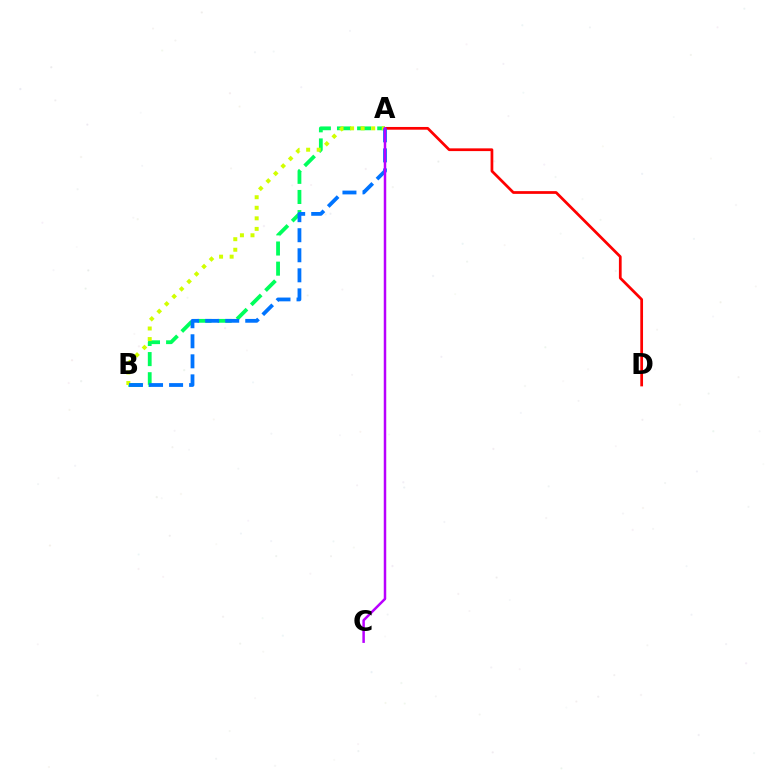{('A', 'B'): [{'color': '#00ff5c', 'line_style': 'dashed', 'thickness': 2.74}, {'color': '#d1ff00', 'line_style': 'dotted', 'thickness': 2.87}, {'color': '#0074ff', 'line_style': 'dashed', 'thickness': 2.72}], ('A', 'D'): [{'color': '#ff0000', 'line_style': 'solid', 'thickness': 1.97}], ('A', 'C'): [{'color': '#b900ff', 'line_style': 'solid', 'thickness': 1.8}]}